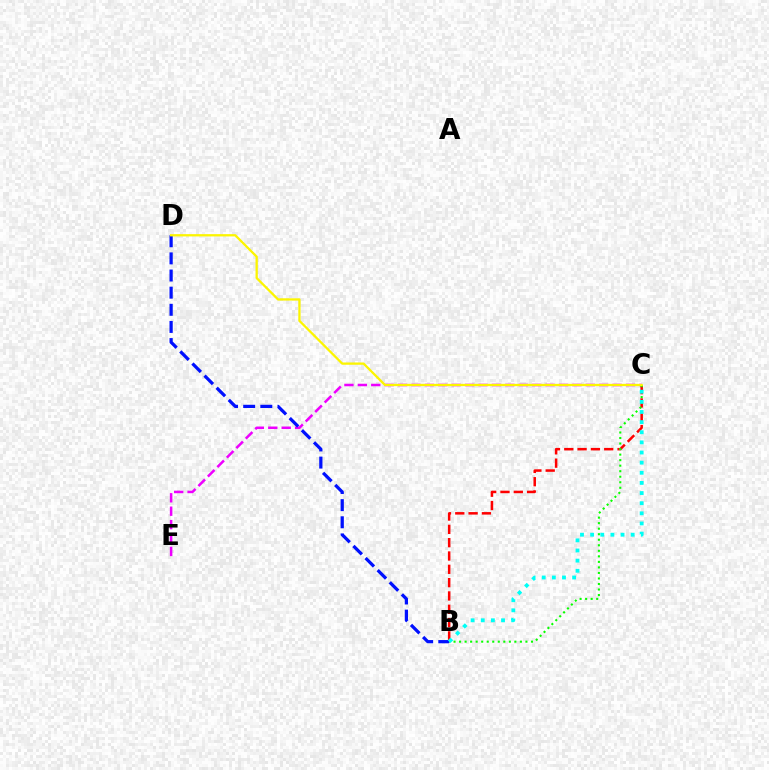{('C', 'E'): [{'color': '#ee00ff', 'line_style': 'dashed', 'thickness': 1.82}], ('B', 'C'): [{'color': '#ff0000', 'line_style': 'dashed', 'thickness': 1.81}, {'color': '#08ff00', 'line_style': 'dotted', 'thickness': 1.5}, {'color': '#00fff6', 'line_style': 'dotted', 'thickness': 2.75}], ('B', 'D'): [{'color': '#0010ff', 'line_style': 'dashed', 'thickness': 2.33}], ('C', 'D'): [{'color': '#fcf500', 'line_style': 'solid', 'thickness': 1.65}]}